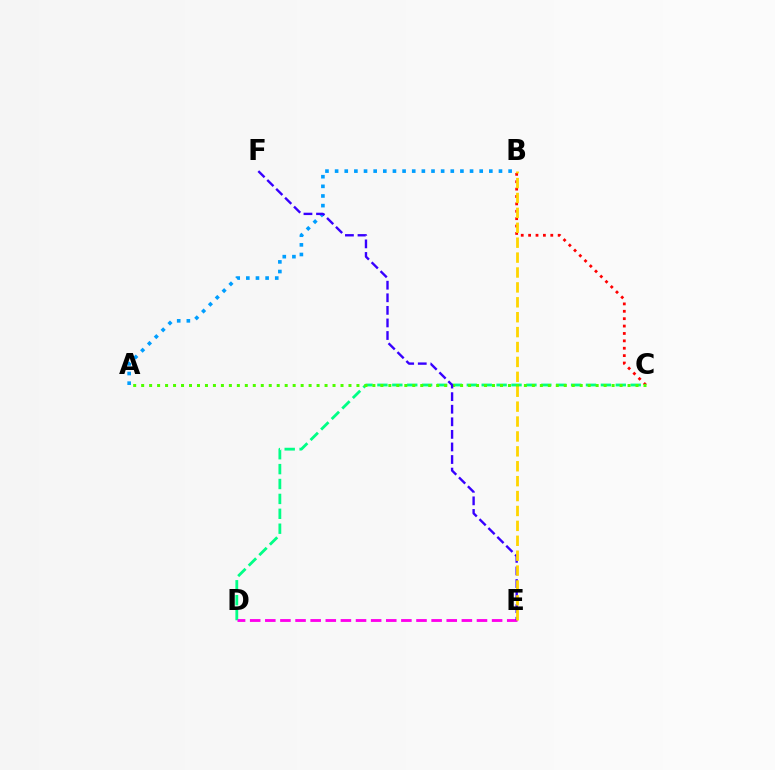{('B', 'C'): [{'color': '#ff0000', 'line_style': 'dotted', 'thickness': 2.01}], ('C', 'D'): [{'color': '#00ff86', 'line_style': 'dashed', 'thickness': 2.02}], ('D', 'E'): [{'color': '#ff00ed', 'line_style': 'dashed', 'thickness': 2.05}], ('A', 'C'): [{'color': '#4fff00', 'line_style': 'dotted', 'thickness': 2.17}], ('A', 'B'): [{'color': '#009eff', 'line_style': 'dotted', 'thickness': 2.62}], ('E', 'F'): [{'color': '#3700ff', 'line_style': 'dashed', 'thickness': 1.71}], ('B', 'E'): [{'color': '#ffd500', 'line_style': 'dashed', 'thickness': 2.02}]}